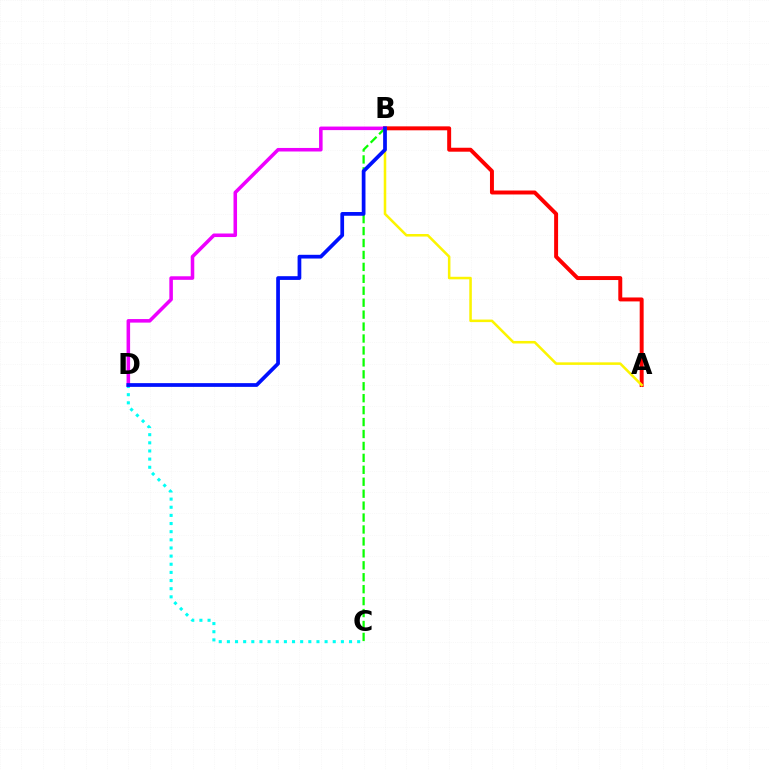{('A', 'B'): [{'color': '#ff0000', 'line_style': 'solid', 'thickness': 2.84}, {'color': '#fcf500', 'line_style': 'solid', 'thickness': 1.83}], ('C', 'D'): [{'color': '#00fff6', 'line_style': 'dotted', 'thickness': 2.21}], ('B', 'D'): [{'color': '#ee00ff', 'line_style': 'solid', 'thickness': 2.55}, {'color': '#0010ff', 'line_style': 'solid', 'thickness': 2.68}], ('B', 'C'): [{'color': '#08ff00', 'line_style': 'dashed', 'thickness': 1.62}]}